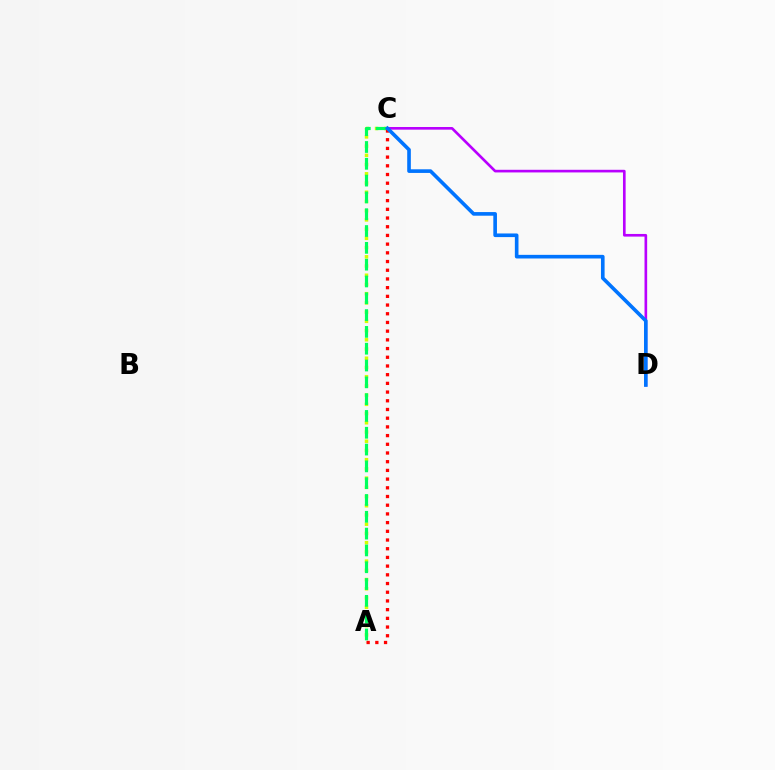{('A', 'C'): [{'color': '#d1ff00', 'line_style': 'dotted', 'thickness': 2.51}, {'color': '#00ff5c', 'line_style': 'dashed', 'thickness': 2.28}, {'color': '#ff0000', 'line_style': 'dotted', 'thickness': 2.36}], ('C', 'D'): [{'color': '#b900ff', 'line_style': 'solid', 'thickness': 1.91}, {'color': '#0074ff', 'line_style': 'solid', 'thickness': 2.62}]}